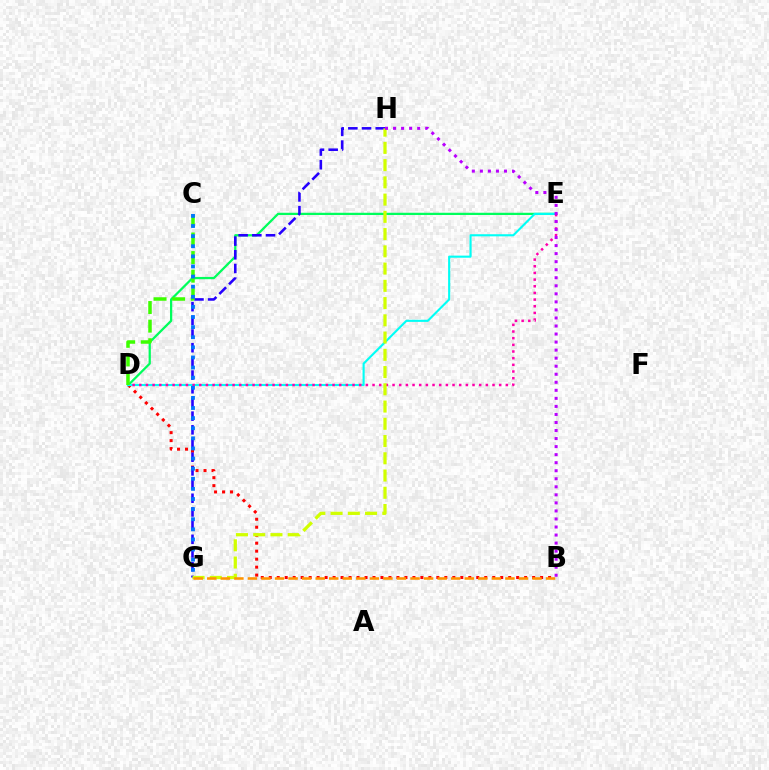{('B', 'D'): [{'color': '#ff0000', 'line_style': 'dotted', 'thickness': 2.17}], ('D', 'E'): [{'color': '#00ff5c', 'line_style': 'solid', 'thickness': 1.62}, {'color': '#00fff6', 'line_style': 'solid', 'thickness': 1.52}, {'color': '#ff00ac', 'line_style': 'dotted', 'thickness': 1.81}], ('G', 'H'): [{'color': '#2500ff', 'line_style': 'dashed', 'thickness': 1.86}, {'color': '#d1ff00', 'line_style': 'dashed', 'thickness': 2.34}], ('B', 'G'): [{'color': '#ff9400', 'line_style': 'dashed', 'thickness': 1.84}], ('B', 'H'): [{'color': '#b900ff', 'line_style': 'dotted', 'thickness': 2.18}], ('C', 'D'): [{'color': '#3dff00', 'line_style': 'dashed', 'thickness': 2.53}], ('C', 'G'): [{'color': '#0074ff', 'line_style': 'dotted', 'thickness': 2.75}]}